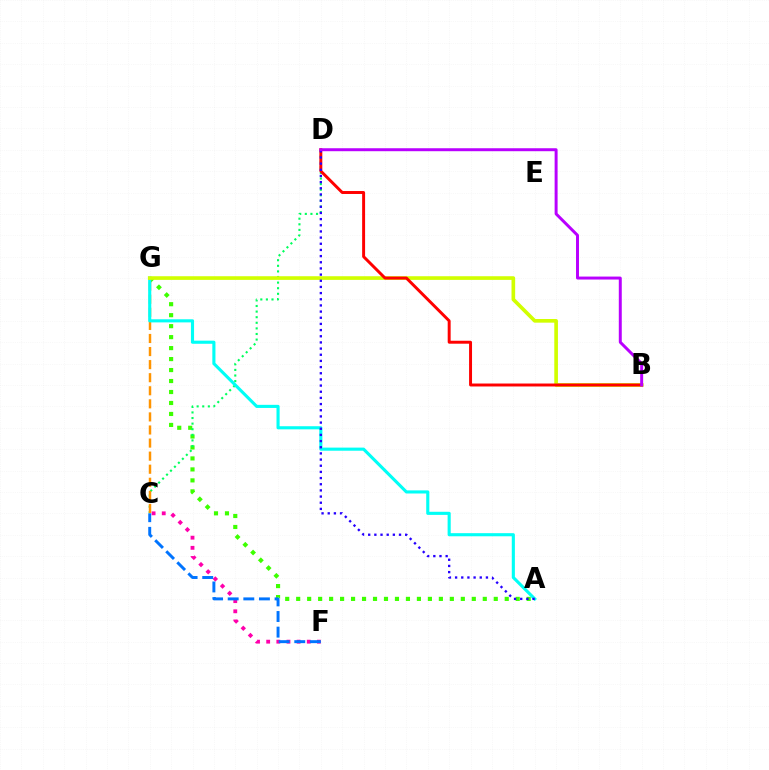{('C', 'F'): [{'color': '#ff00ac', 'line_style': 'dotted', 'thickness': 2.76}, {'color': '#0074ff', 'line_style': 'dashed', 'thickness': 2.12}], ('A', 'G'): [{'color': '#3dff00', 'line_style': 'dotted', 'thickness': 2.98}, {'color': '#00fff6', 'line_style': 'solid', 'thickness': 2.24}], ('C', 'D'): [{'color': '#00ff5c', 'line_style': 'dotted', 'thickness': 1.52}], ('C', 'G'): [{'color': '#ff9400', 'line_style': 'dashed', 'thickness': 1.78}], ('B', 'G'): [{'color': '#d1ff00', 'line_style': 'solid', 'thickness': 2.63}], ('B', 'D'): [{'color': '#ff0000', 'line_style': 'solid', 'thickness': 2.13}, {'color': '#b900ff', 'line_style': 'solid', 'thickness': 2.14}], ('A', 'D'): [{'color': '#2500ff', 'line_style': 'dotted', 'thickness': 1.68}]}